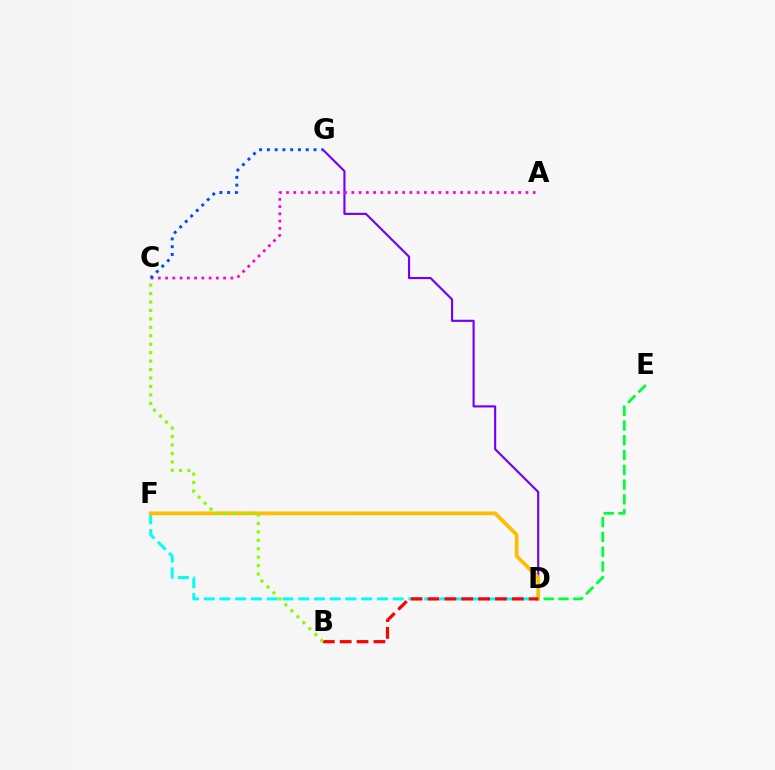{('D', 'G'): [{'color': '#7200ff', 'line_style': 'solid', 'thickness': 1.55}], ('D', 'F'): [{'color': '#00fff6', 'line_style': 'dashed', 'thickness': 2.14}, {'color': '#ffbd00', 'line_style': 'solid', 'thickness': 2.7}], ('A', 'C'): [{'color': '#ff00cf', 'line_style': 'dotted', 'thickness': 1.97}], ('D', 'E'): [{'color': '#00ff39', 'line_style': 'dashed', 'thickness': 2.01}], ('C', 'G'): [{'color': '#004bff', 'line_style': 'dotted', 'thickness': 2.11}], ('B', 'D'): [{'color': '#ff0000', 'line_style': 'dashed', 'thickness': 2.29}], ('B', 'C'): [{'color': '#84ff00', 'line_style': 'dotted', 'thickness': 2.29}]}